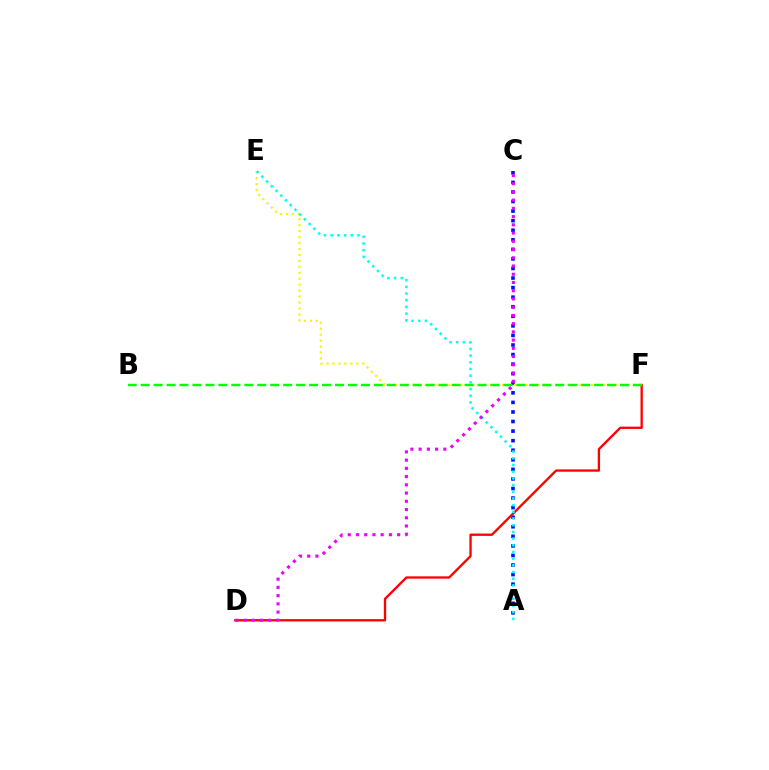{('A', 'C'): [{'color': '#0010ff', 'line_style': 'dotted', 'thickness': 2.6}], ('D', 'F'): [{'color': '#ff0000', 'line_style': 'solid', 'thickness': 1.67}], ('E', 'F'): [{'color': '#fcf500', 'line_style': 'dotted', 'thickness': 1.62}], ('A', 'E'): [{'color': '#00fff6', 'line_style': 'dotted', 'thickness': 1.82}], ('C', 'D'): [{'color': '#ee00ff', 'line_style': 'dotted', 'thickness': 2.24}], ('B', 'F'): [{'color': '#08ff00', 'line_style': 'dashed', 'thickness': 1.76}]}